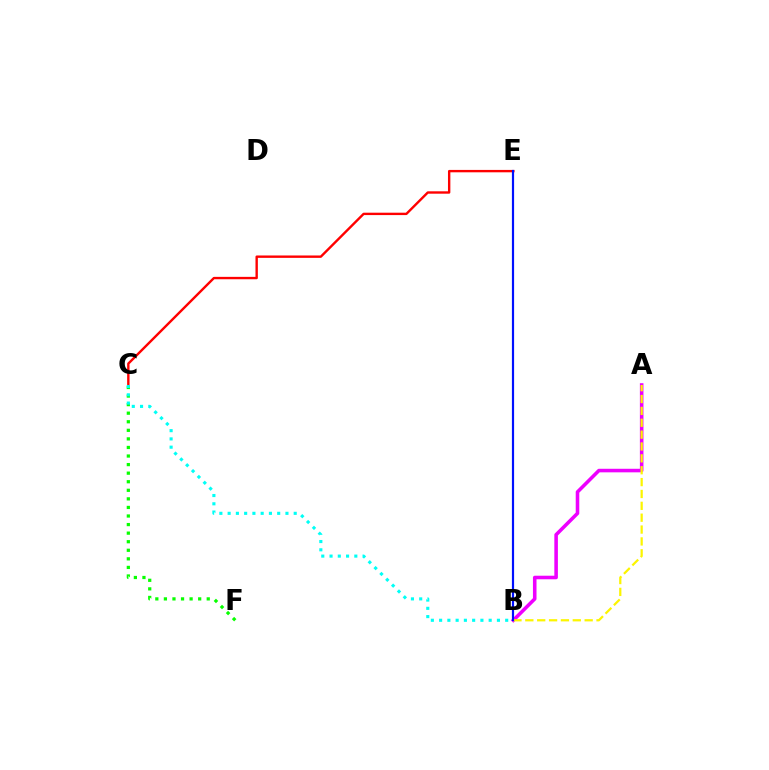{('A', 'B'): [{'color': '#ee00ff', 'line_style': 'solid', 'thickness': 2.56}, {'color': '#fcf500', 'line_style': 'dashed', 'thickness': 1.61}], ('C', 'E'): [{'color': '#ff0000', 'line_style': 'solid', 'thickness': 1.72}], ('B', 'E'): [{'color': '#0010ff', 'line_style': 'solid', 'thickness': 1.58}], ('C', 'F'): [{'color': '#08ff00', 'line_style': 'dotted', 'thickness': 2.33}], ('B', 'C'): [{'color': '#00fff6', 'line_style': 'dotted', 'thickness': 2.24}]}